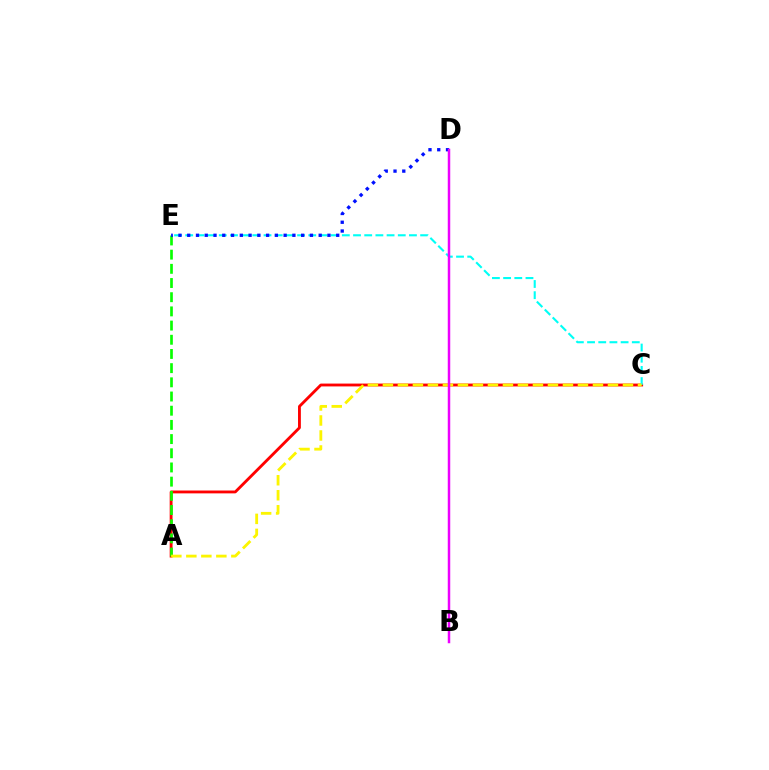{('A', 'C'): [{'color': '#ff0000', 'line_style': 'solid', 'thickness': 2.05}, {'color': '#fcf500', 'line_style': 'dashed', 'thickness': 2.04}], ('A', 'E'): [{'color': '#08ff00', 'line_style': 'dashed', 'thickness': 1.93}], ('C', 'E'): [{'color': '#00fff6', 'line_style': 'dashed', 'thickness': 1.52}], ('D', 'E'): [{'color': '#0010ff', 'line_style': 'dotted', 'thickness': 2.38}], ('B', 'D'): [{'color': '#ee00ff', 'line_style': 'solid', 'thickness': 1.79}]}